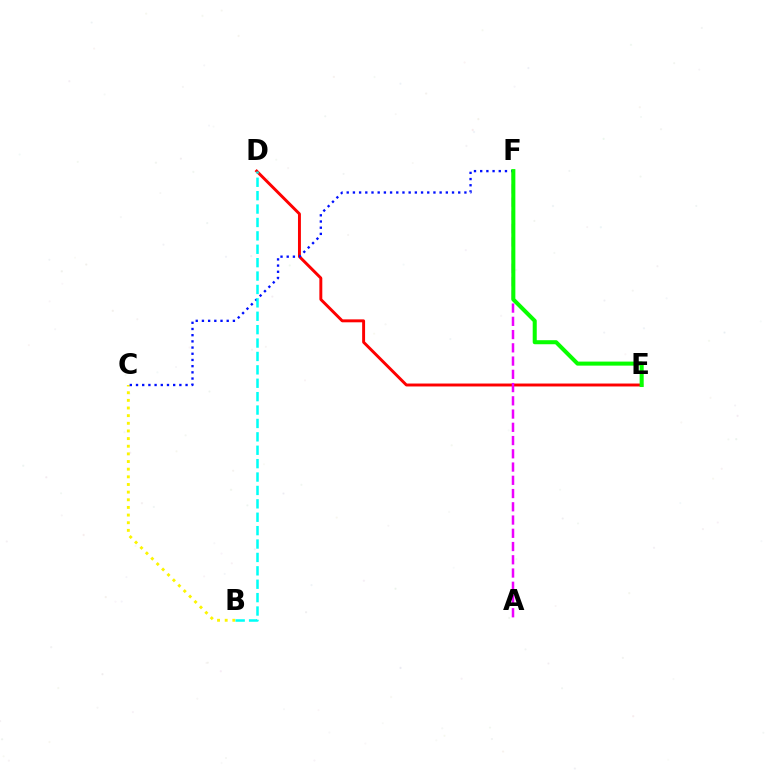{('D', 'E'): [{'color': '#ff0000', 'line_style': 'solid', 'thickness': 2.11}], ('B', 'C'): [{'color': '#fcf500', 'line_style': 'dotted', 'thickness': 2.08}], ('C', 'F'): [{'color': '#0010ff', 'line_style': 'dotted', 'thickness': 1.68}], ('B', 'D'): [{'color': '#00fff6', 'line_style': 'dashed', 'thickness': 1.82}], ('A', 'F'): [{'color': '#ee00ff', 'line_style': 'dashed', 'thickness': 1.8}], ('E', 'F'): [{'color': '#08ff00', 'line_style': 'solid', 'thickness': 2.91}]}